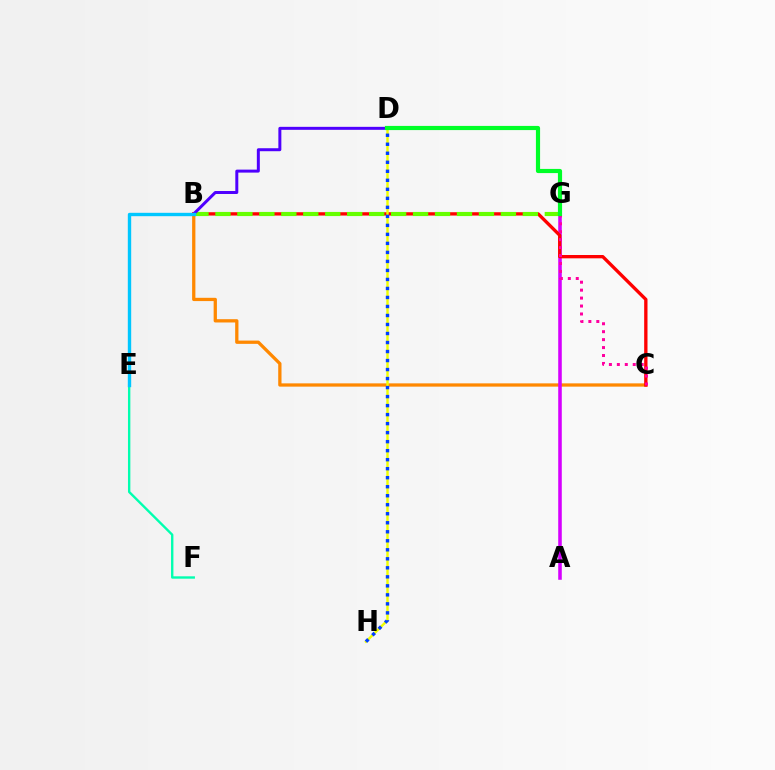{('B', 'C'): [{'color': '#ff8800', 'line_style': 'solid', 'thickness': 2.36}, {'color': '#ff0000', 'line_style': 'solid', 'thickness': 2.39}], ('E', 'F'): [{'color': '#00ffaf', 'line_style': 'solid', 'thickness': 1.71}], ('A', 'G'): [{'color': '#d600ff', 'line_style': 'solid', 'thickness': 2.57}], ('C', 'G'): [{'color': '#ff00a0', 'line_style': 'dotted', 'thickness': 2.16}], ('B', 'G'): [{'color': '#66ff00', 'line_style': 'dashed', 'thickness': 2.98}], ('D', 'H'): [{'color': '#eeff00', 'line_style': 'solid', 'thickness': 1.73}, {'color': '#003fff', 'line_style': 'dotted', 'thickness': 2.45}], ('B', 'D'): [{'color': '#4f00ff', 'line_style': 'solid', 'thickness': 2.15}], ('D', 'G'): [{'color': '#00ff27', 'line_style': 'solid', 'thickness': 3.0}], ('B', 'E'): [{'color': '#00c7ff', 'line_style': 'solid', 'thickness': 2.43}]}